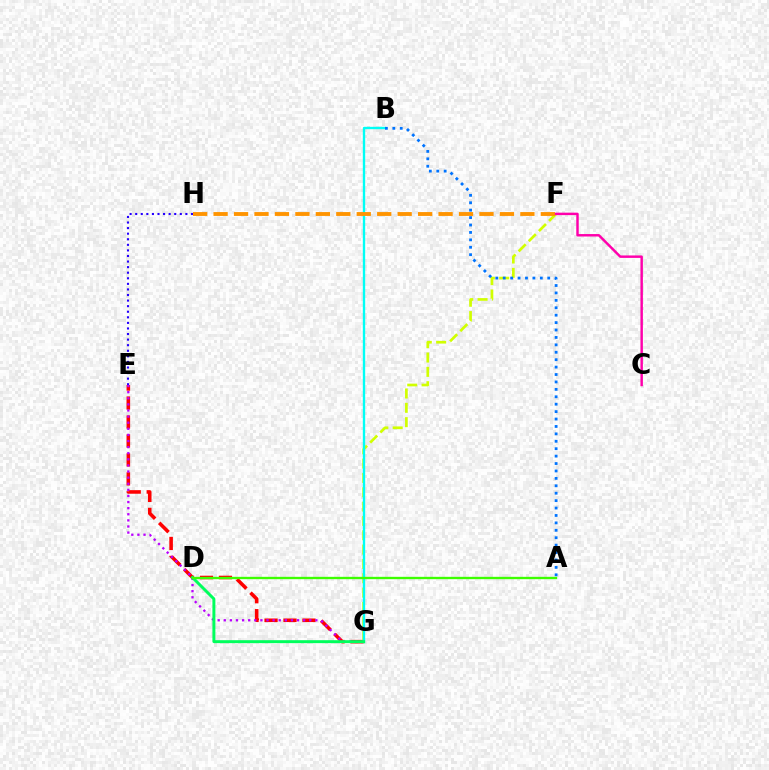{('E', 'G'): [{'color': '#ff0000', 'line_style': 'dashed', 'thickness': 2.58}, {'color': '#b900ff', 'line_style': 'dotted', 'thickness': 1.66}], ('E', 'H'): [{'color': '#2500ff', 'line_style': 'dotted', 'thickness': 1.51}], ('F', 'G'): [{'color': '#d1ff00', 'line_style': 'dashed', 'thickness': 1.95}], ('B', 'G'): [{'color': '#00fff6', 'line_style': 'solid', 'thickness': 1.7}], ('F', 'H'): [{'color': '#ff9400', 'line_style': 'dashed', 'thickness': 2.78}], ('A', 'B'): [{'color': '#0074ff', 'line_style': 'dotted', 'thickness': 2.02}], ('C', 'F'): [{'color': '#ff00ac', 'line_style': 'solid', 'thickness': 1.76}], ('D', 'G'): [{'color': '#00ff5c', 'line_style': 'solid', 'thickness': 2.13}], ('A', 'D'): [{'color': '#3dff00', 'line_style': 'solid', 'thickness': 1.69}]}